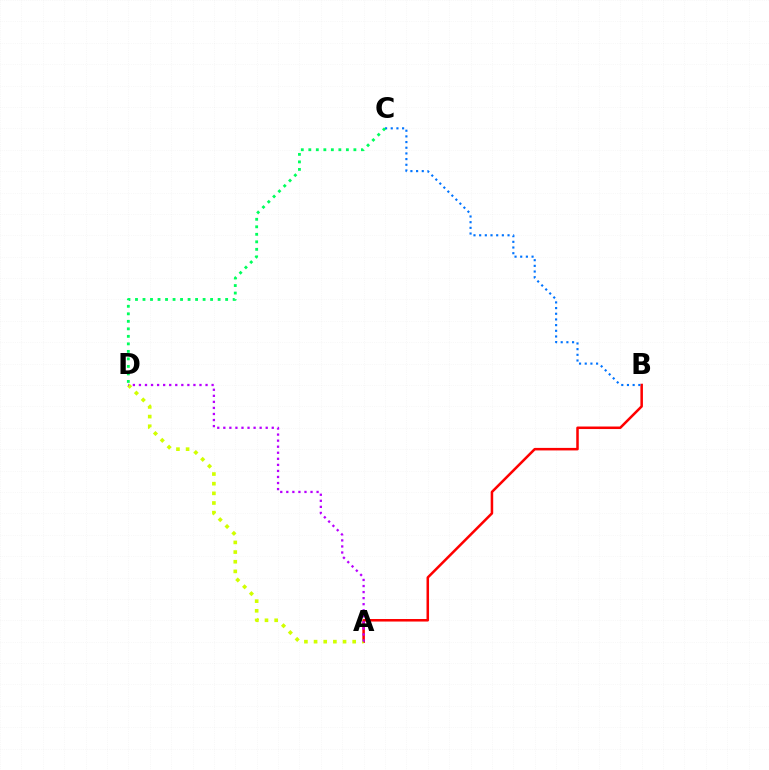{('A', 'B'): [{'color': '#ff0000', 'line_style': 'solid', 'thickness': 1.82}], ('A', 'D'): [{'color': '#d1ff00', 'line_style': 'dotted', 'thickness': 2.62}, {'color': '#b900ff', 'line_style': 'dotted', 'thickness': 1.65}], ('B', 'C'): [{'color': '#0074ff', 'line_style': 'dotted', 'thickness': 1.54}], ('C', 'D'): [{'color': '#00ff5c', 'line_style': 'dotted', 'thickness': 2.04}]}